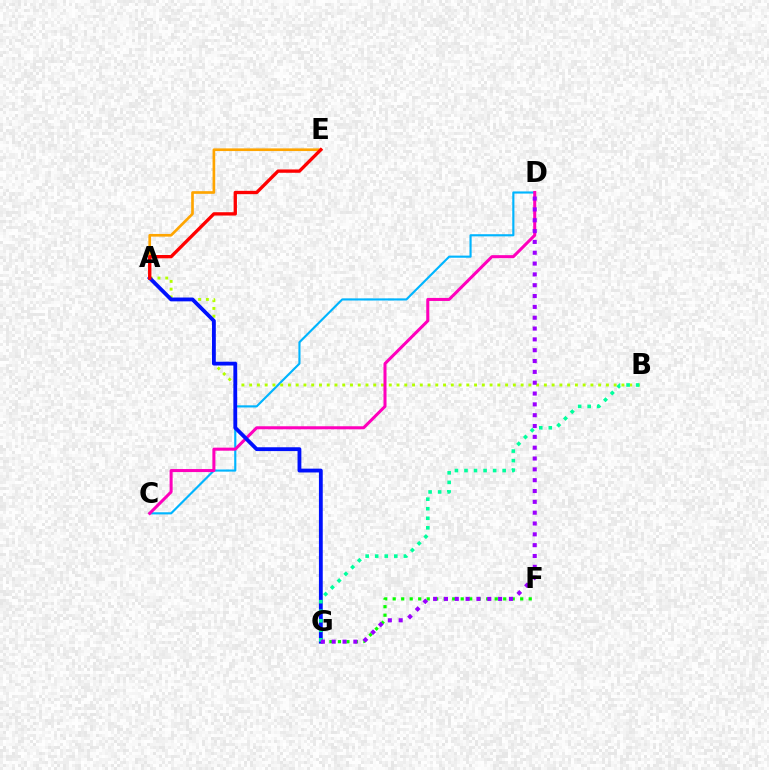{('C', 'D'): [{'color': '#00b5ff', 'line_style': 'solid', 'thickness': 1.55}, {'color': '#ff00bd', 'line_style': 'solid', 'thickness': 2.18}], ('A', 'B'): [{'color': '#b3ff00', 'line_style': 'dotted', 'thickness': 2.11}], ('A', 'E'): [{'color': '#ffa500', 'line_style': 'solid', 'thickness': 1.92}, {'color': '#ff0000', 'line_style': 'solid', 'thickness': 2.4}], ('F', 'G'): [{'color': '#08ff00', 'line_style': 'dotted', 'thickness': 2.31}], ('A', 'G'): [{'color': '#0010ff', 'line_style': 'solid', 'thickness': 2.75}], ('B', 'G'): [{'color': '#00ff9d', 'line_style': 'dotted', 'thickness': 2.59}], ('D', 'G'): [{'color': '#9b00ff', 'line_style': 'dotted', 'thickness': 2.94}]}